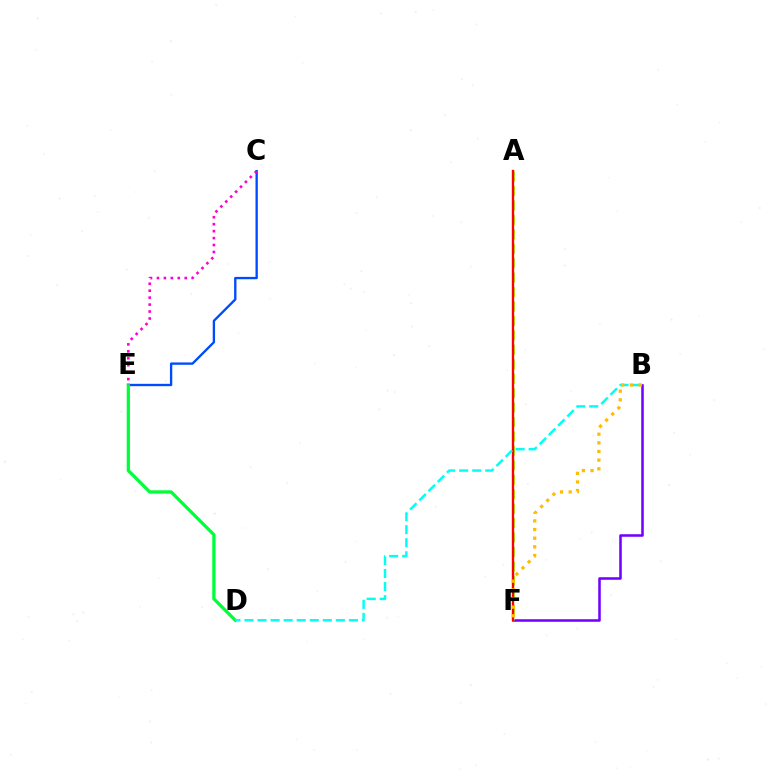{('B', 'F'): [{'color': '#7200ff', 'line_style': 'solid', 'thickness': 1.83}, {'color': '#ffbd00', 'line_style': 'dotted', 'thickness': 2.35}], ('C', 'E'): [{'color': '#004bff', 'line_style': 'solid', 'thickness': 1.69}, {'color': '#ff00cf', 'line_style': 'dotted', 'thickness': 1.89}], ('A', 'F'): [{'color': '#84ff00', 'line_style': 'dashed', 'thickness': 1.96}, {'color': '#ff0000', 'line_style': 'solid', 'thickness': 1.71}], ('D', 'E'): [{'color': '#00ff39', 'line_style': 'solid', 'thickness': 2.36}], ('B', 'D'): [{'color': '#00fff6', 'line_style': 'dashed', 'thickness': 1.77}]}